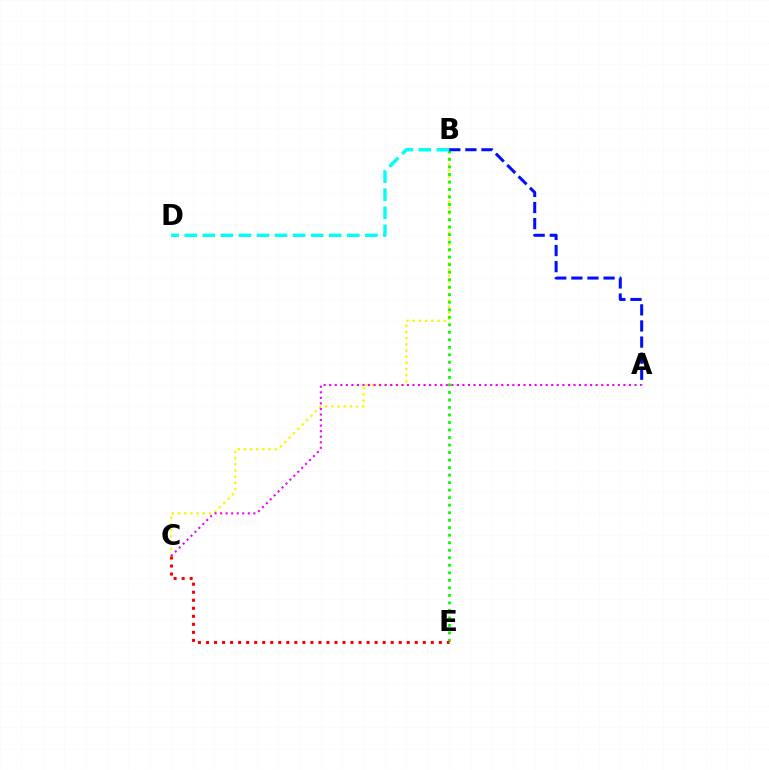{('B', 'C'): [{'color': '#fcf500', 'line_style': 'dotted', 'thickness': 1.68}], ('B', 'E'): [{'color': '#08ff00', 'line_style': 'dotted', 'thickness': 2.04}], ('A', 'C'): [{'color': '#ee00ff', 'line_style': 'dotted', 'thickness': 1.51}], ('B', 'D'): [{'color': '#00fff6', 'line_style': 'dashed', 'thickness': 2.45}], ('A', 'B'): [{'color': '#0010ff', 'line_style': 'dashed', 'thickness': 2.19}], ('C', 'E'): [{'color': '#ff0000', 'line_style': 'dotted', 'thickness': 2.18}]}